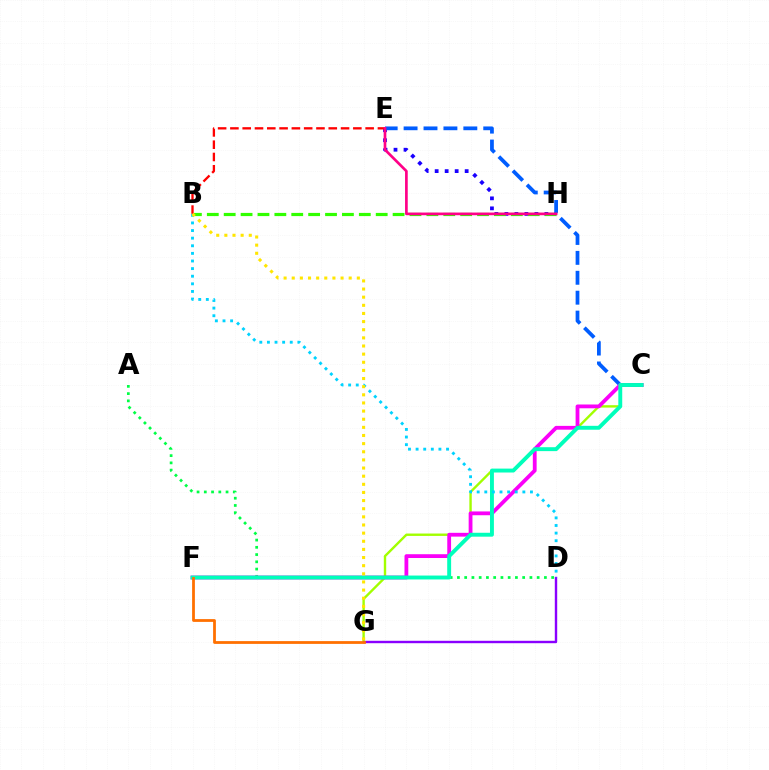{('A', 'D'): [{'color': '#00ff45', 'line_style': 'dotted', 'thickness': 1.97}], ('E', 'H'): [{'color': '#1900ff', 'line_style': 'dotted', 'thickness': 2.72}, {'color': '#ff0088', 'line_style': 'solid', 'thickness': 1.93}], ('C', 'E'): [{'color': '#005dff', 'line_style': 'dashed', 'thickness': 2.71}], ('C', 'G'): [{'color': '#a2ff00', 'line_style': 'solid', 'thickness': 1.72}], ('C', 'F'): [{'color': '#fa00f9', 'line_style': 'solid', 'thickness': 2.73}, {'color': '#00ffbb', 'line_style': 'solid', 'thickness': 2.81}], ('B', 'H'): [{'color': '#31ff00', 'line_style': 'dashed', 'thickness': 2.29}], ('B', 'E'): [{'color': '#ff0000', 'line_style': 'dashed', 'thickness': 1.67}], ('D', 'G'): [{'color': '#8a00ff', 'line_style': 'solid', 'thickness': 1.73}], ('B', 'D'): [{'color': '#00d3ff', 'line_style': 'dotted', 'thickness': 2.07}], ('B', 'G'): [{'color': '#ffe600', 'line_style': 'dotted', 'thickness': 2.21}], ('F', 'G'): [{'color': '#ff7000', 'line_style': 'solid', 'thickness': 2.0}]}